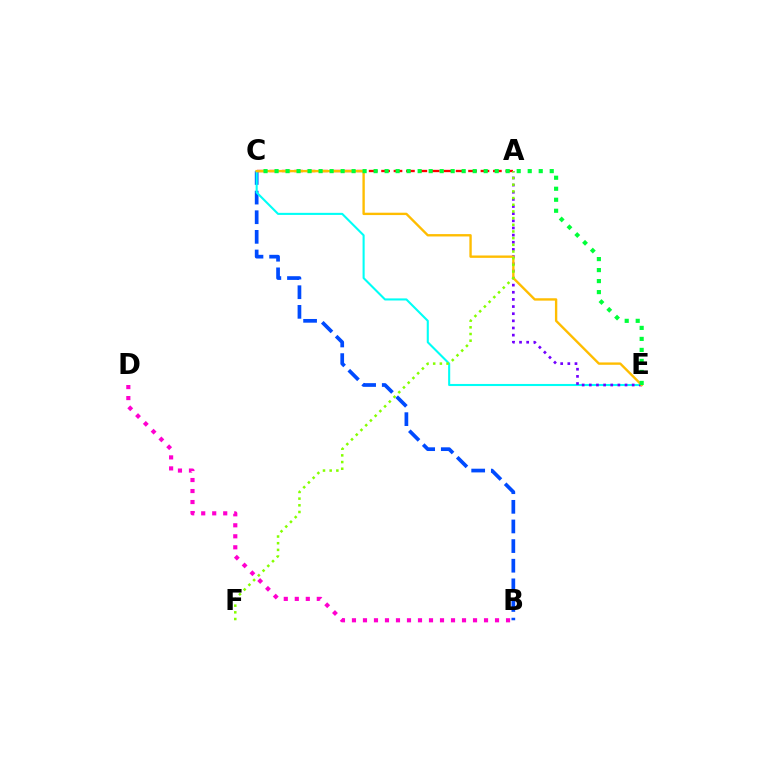{('B', 'D'): [{'color': '#ff00cf', 'line_style': 'dotted', 'thickness': 2.99}], ('B', 'C'): [{'color': '#004bff', 'line_style': 'dashed', 'thickness': 2.67}], ('A', 'C'): [{'color': '#ff0000', 'line_style': 'dashed', 'thickness': 1.69}], ('C', 'E'): [{'color': '#00fff6', 'line_style': 'solid', 'thickness': 1.5}, {'color': '#ffbd00', 'line_style': 'solid', 'thickness': 1.71}, {'color': '#00ff39', 'line_style': 'dotted', 'thickness': 2.99}], ('A', 'E'): [{'color': '#7200ff', 'line_style': 'dotted', 'thickness': 1.94}], ('A', 'F'): [{'color': '#84ff00', 'line_style': 'dotted', 'thickness': 1.82}]}